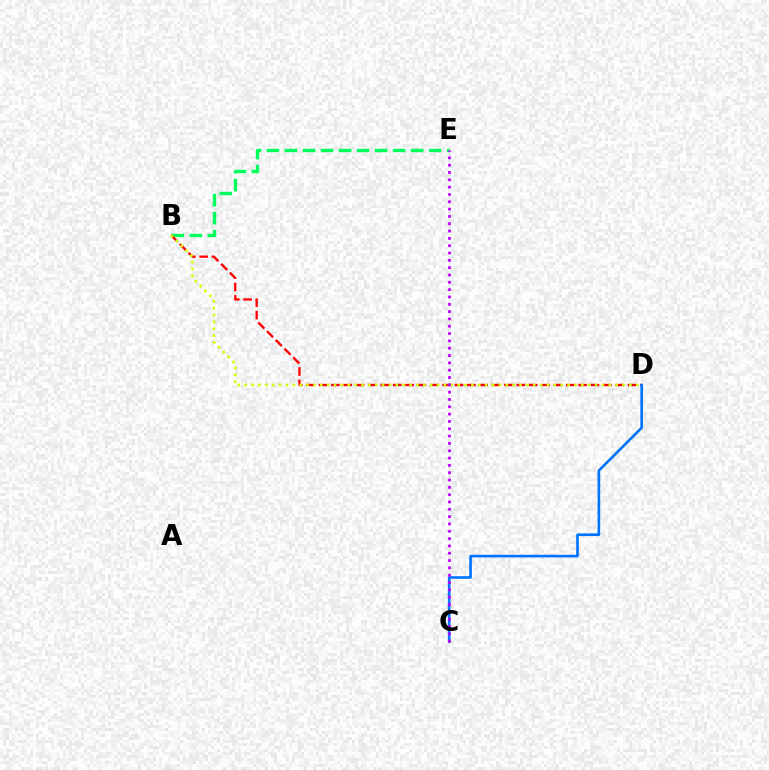{('B', 'E'): [{'color': '#00ff5c', 'line_style': 'dashed', 'thickness': 2.45}], ('B', 'D'): [{'color': '#ff0000', 'line_style': 'dashed', 'thickness': 1.68}, {'color': '#d1ff00', 'line_style': 'dotted', 'thickness': 1.87}], ('C', 'D'): [{'color': '#0074ff', 'line_style': 'solid', 'thickness': 1.9}], ('C', 'E'): [{'color': '#b900ff', 'line_style': 'dotted', 'thickness': 1.99}]}